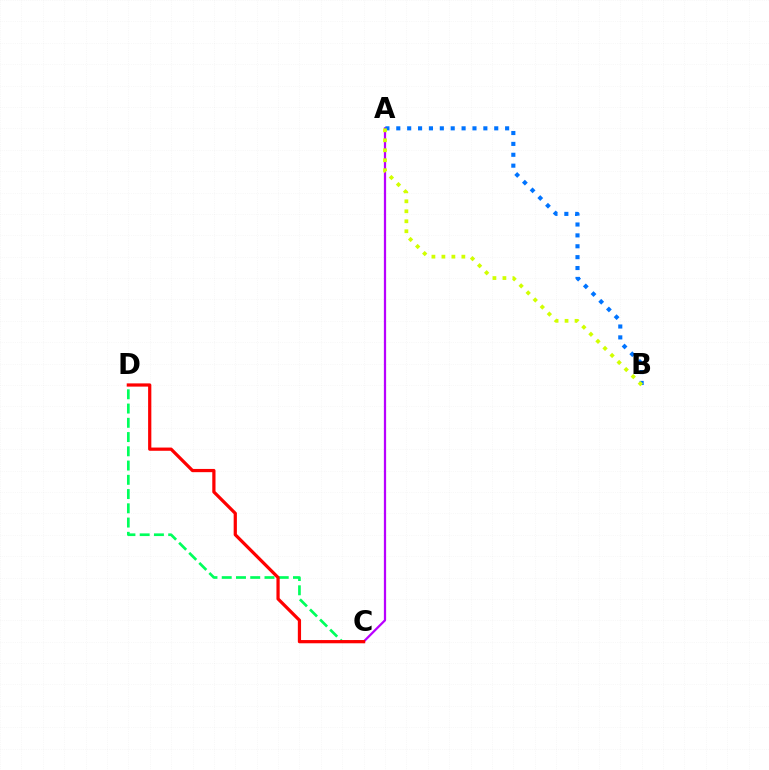{('C', 'D'): [{'color': '#00ff5c', 'line_style': 'dashed', 'thickness': 1.94}, {'color': '#ff0000', 'line_style': 'solid', 'thickness': 2.32}], ('A', 'C'): [{'color': '#b900ff', 'line_style': 'solid', 'thickness': 1.62}], ('A', 'B'): [{'color': '#0074ff', 'line_style': 'dotted', 'thickness': 2.96}, {'color': '#d1ff00', 'line_style': 'dotted', 'thickness': 2.71}]}